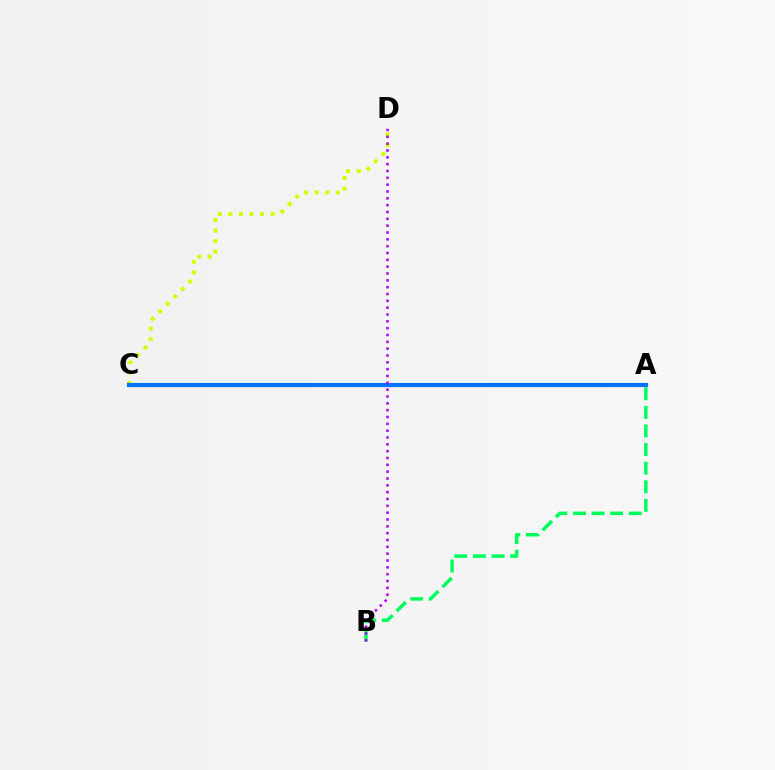{('C', 'D'): [{'color': '#d1ff00', 'line_style': 'dotted', 'thickness': 2.87}], ('A', 'C'): [{'color': '#ff0000', 'line_style': 'solid', 'thickness': 2.23}, {'color': '#0074ff', 'line_style': 'solid', 'thickness': 2.97}], ('A', 'B'): [{'color': '#00ff5c', 'line_style': 'dashed', 'thickness': 2.53}], ('B', 'D'): [{'color': '#b900ff', 'line_style': 'dotted', 'thickness': 1.86}]}